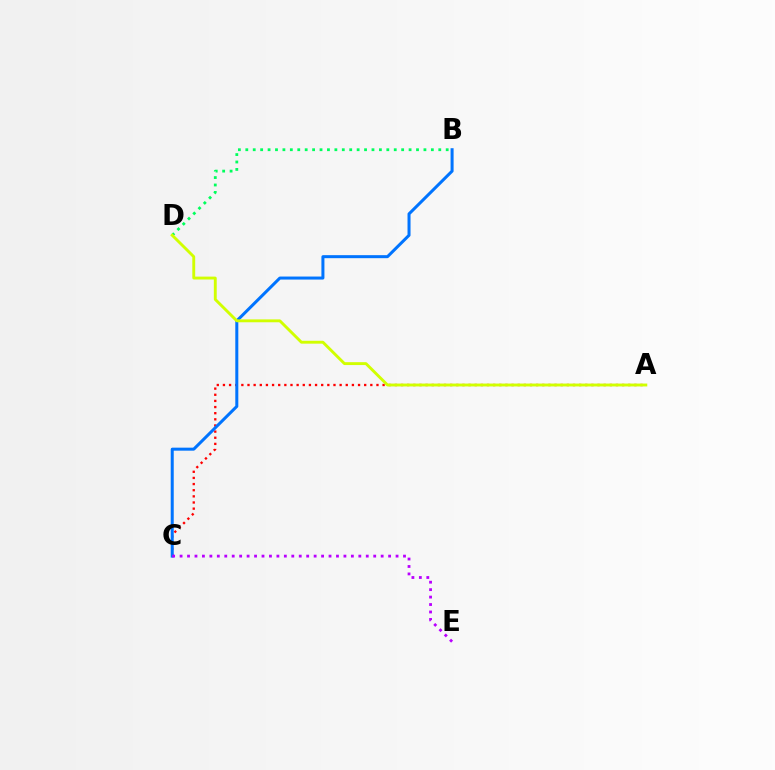{('A', 'C'): [{'color': '#ff0000', 'line_style': 'dotted', 'thickness': 1.67}], ('B', 'D'): [{'color': '#00ff5c', 'line_style': 'dotted', 'thickness': 2.02}], ('B', 'C'): [{'color': '#0074ff', 'line_style': 'solid', 'thickness': 2.17}], ('A', 'D'): [{'color': '#d1ff00', 'line_style': 'solid', 'thickness': 2.08}], ('C', 'E'): [{'color': '#b900ff', 'line_style': 'dotted', 'thickness': 2.02}]}